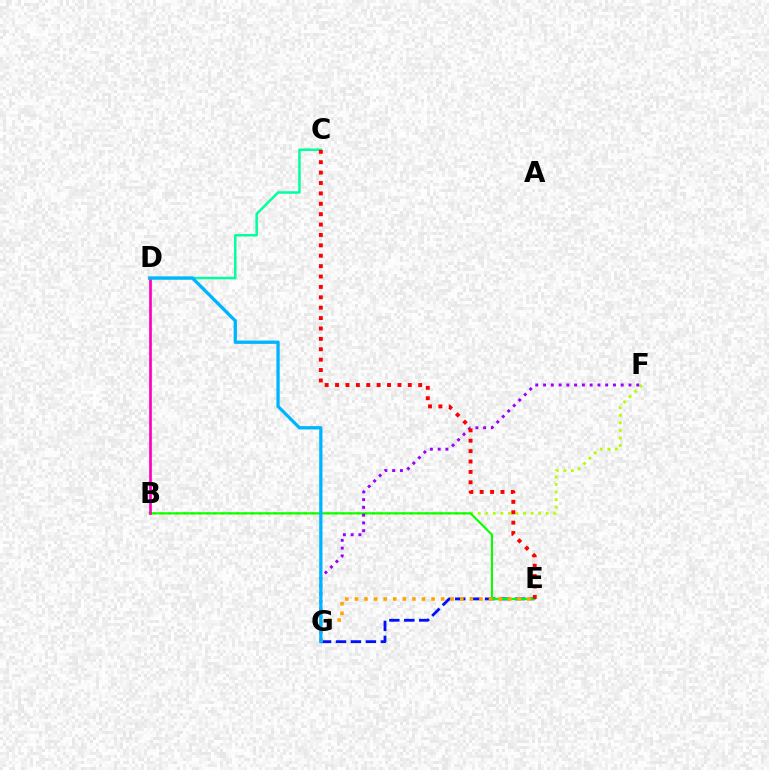{('E', 'G'): [{'color': '#0010ff', 'line_style': 'dashed', 'thickness': 2.03}, {'color': '#ffa500', 'line_style': 'dotted', 'thickness': 2.6}], ('B', 'F'): [{'color': '#b3ff00', 'line_style': 'dotted', 'thickness': 2.05}], ('B', 'E'): [{'color': '#08ff00', 'line_style': 'solid', 'thickness': 1.53}], ('F', 'G'): [{'color': '#9b00ff', 'line_style': 'dotted', 'thickness': 2.11}], ('C', 'D'): [{'color': '#00ff9d', 'line_style': 'solid', 'thickness': 1.78}], ('B', 'D'): [{'color': '#ff00bd', 'line_style': 'solid', 'thickness': 1.94}], ('C', 'E'): [{'color': '#ff0000', 'line_style': 'dotted', 'thickness': 2.82}], ('D', 'G'): [{'color': '#00b5ff', 'line_style': 'solid', 'thickness': 2.37}]}